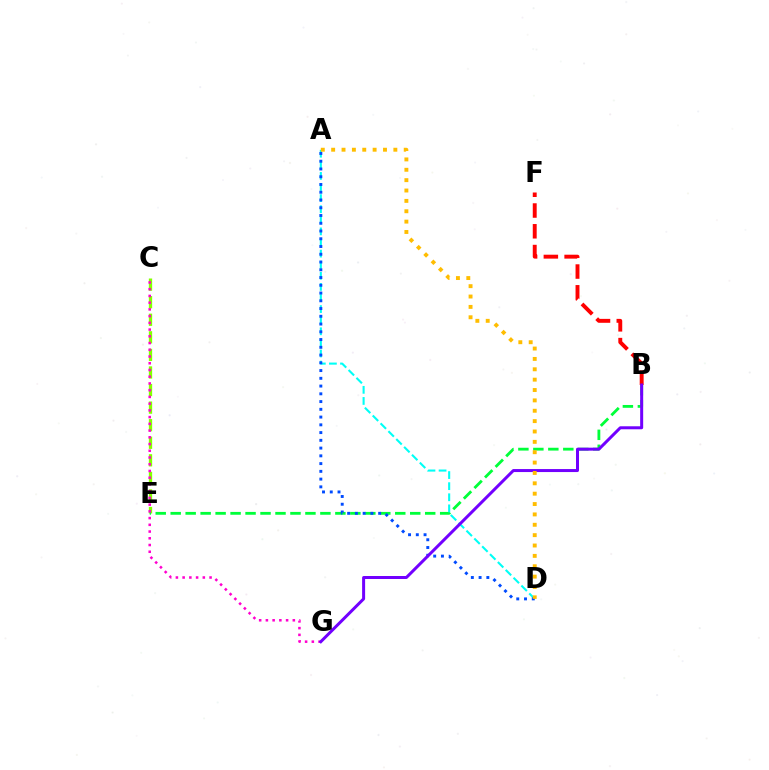{('C', 'E'): [{'color': '#84ff00', 'line_style': 'dashed', 'thickness': 2.39}], ('B', 'F'): [{'color': '#ff0000', 'line_style': 'dashed', 'thickness': 2.82}], ('B', 'E'): [{'color': '#00ff39', 'line_style': 'dashed', 'thickness': 2.03}], ('C', 'G'): [{'color': '#ff00cf', 'line_style': 'dotted', 'thickness': 1.83}], ('A', 'D'): [{'color': '#00fff6', 'line_style': 'dashed', 'thickness': 1.51}, {'color': '#004bff', 'line_style': 'dotted', 'thickness': 2.11}, {'color': '#ffbd00', 'line_style': 'dotted', 'thickness': 2.82}], ('B', 'G'): [{'color': '#7200ff', 'line_style': 'solid', 'thickness': 2.16}]}